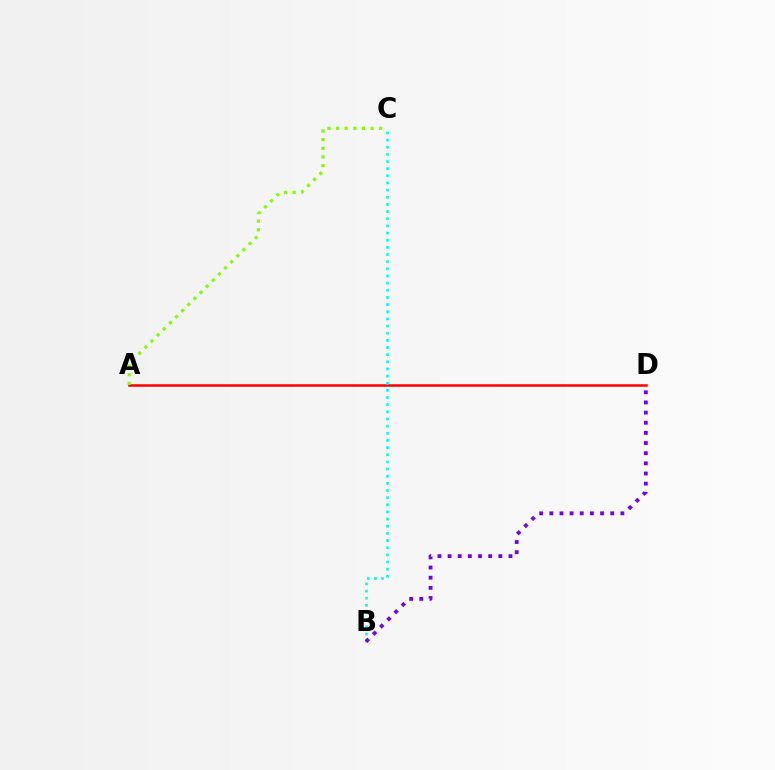{('A', 'D'): [{'color': '#ff0000', 'line_style': 'solid', 'thickness': 1.82}], ('A', 'C'): [{'color': '#84ff00', 'line_style': 'dotted', 'thickness': 2.35}], ('B', 'C'): [{'color': '#00fff6', 'line_style': 'dotted', 'thickness': 1.94}], ('B', 'D'): [{'color': '#7200ff', 'line_style': 'dotted', 'thickness': 2.76}]}